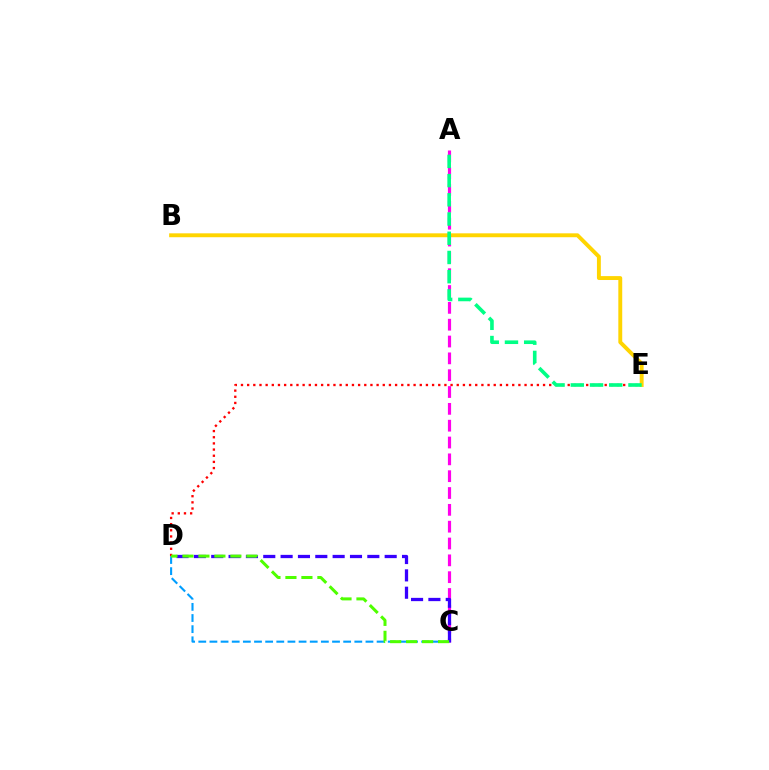{('C', 'D'): [{'color': '#009eff', 'line_style': 'dashed', 'thickness': 1.51}, {'color': '#3700ff', 'line_style': 'dashed', 'thickness': 2.36}, {'color': '#4fff00', 'line_style': 'dashed', 'thickness': 2.17}], ('D', 'E'): [{'color': '#ff0000', 'line_style': 'dotted', 'thickness': 1.67}], ('B', 'E'): [{'color': '#ffd500', 'line_style': 'solid', 'thickness': 2.81}], ('A', 'C'): [{'color': '#ff00ed', 'line_style': 'dashed', 'thickness': 2.29}], ('A', 'E'): [{'color': '#00ff86', 'line_style': 'dashed', 'thickness': 2.61}]}